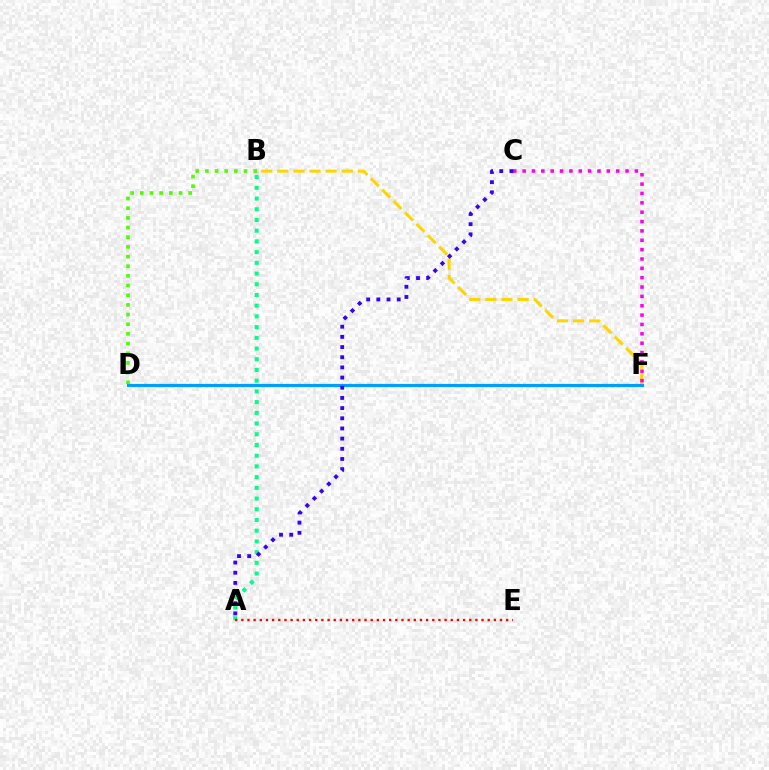{('A', 'B'): [{'color': '#00ff86', 'line_style': 'dotted', 'thickness': 2.91}], ('B', 'F'): [{'color': '#ffd500', 'line_style': 'dashed', 'thickness': 2.19}], ('B', 'D'): [{'color': '#4fff00', 'line_style': 'dotted', 'thickness': 2.63}], ('D', 'F'): [{'color': '#009eff', 'line_style': 'solid', 'thickness': 2.3}], ('A', 'E'): [{'color': '#ff0000', 'line_style': 'dotted', 'thickness': 1.67}], ('C', 'F'): [{'color': '#ff00ed', 'line_style': 'dotted', 'thickness': 2.54}], ('A', 'C'): [{'color': '#3700ff', 'line_style': 'dotted', 'thickness': 2.76}]}